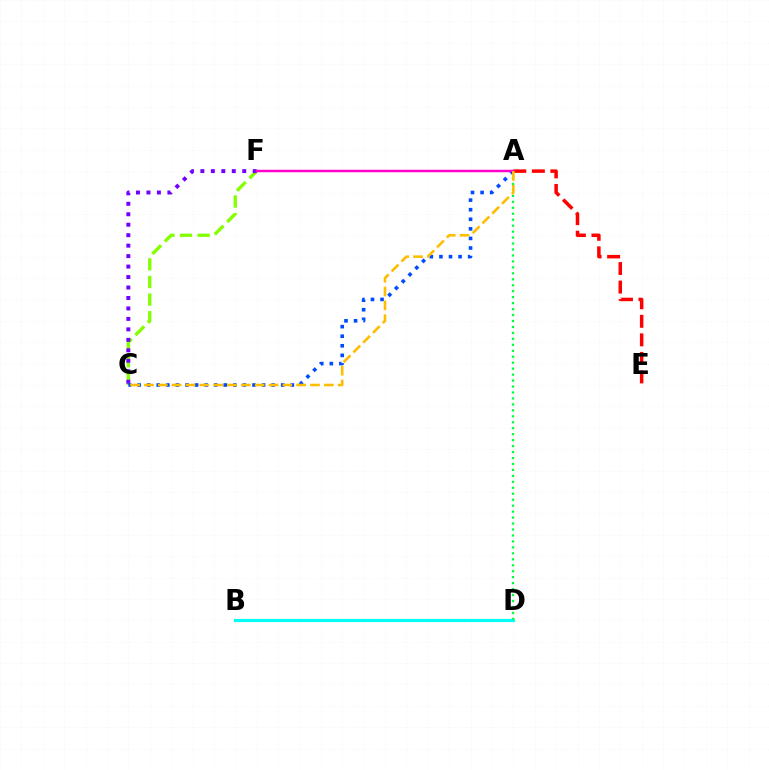{('B', 'D'): [{'color': '#00fff6', 'line_style': 'solid', 'thickness': 2.29}], ('C', 'F'): [{'color': '#84ff00', 'line_style': 'dashed', 'thickness': 2.39}, {'color': '#7200ff', 'line_style': 'dotted', 'thickness': 2.84}], ('A', 'C'): [{'color': '#004bff', 'line_style': 'dotted', 'thickness': 2.6}, {'color': '#ffbd00', 'line_style': 'dashed', 'thickness': 1.88}], ('A', 'E'): [{'color': '#ff0000', 'line_style': 'dashed', 'thickness': 2.52}], ('A', 'D'): [{'color': '#00ff39', 'line_style': 'dotted', 'thickness': 1.62}], ('A', 'F'): [{'color': '#ff00cf', 'line_style': 'solid', 'thickness': 1.78}]}